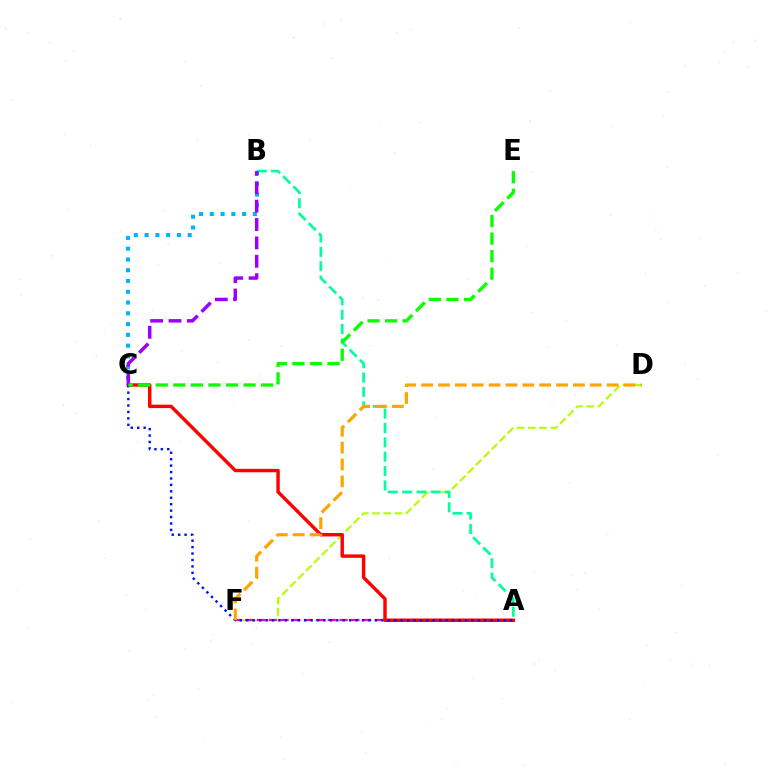{('D', 'F'): [{'color': '#b3ff00', 'line_style': 'dashed', 'thickness': 1.53}, {'color': '#ffa500', 'line_style': 'dashed', 'thickness': 2.29}], ('B', 'C'): [{'color': '#00b5ff', 'line_style': 'dotted', 'thickness': 2.93}, {'color': '#9b00ff', 'line_style': 'dashed', 'thickness': 2.5}], ('A', 'F'): [{'color': '#ff00bd', 'line_style': 'dashed', 'thickness': 1.6}], ('A', 'B'): [{'color': '#00ff9d', 'line_style': 'dashed', 'thickness': 1.95}], ('A', 'C'): [{'color': '#ff0000', 'line_style': 'solid', 'thickness': 2.46}, {'color': '#0010ff', 'line_style': 'dotted', 'thickness': 1.75}], ('C', 'E'): [{'color': '#08ff00', 'line_style': 'dashed', 'thickness': 2.39}]}